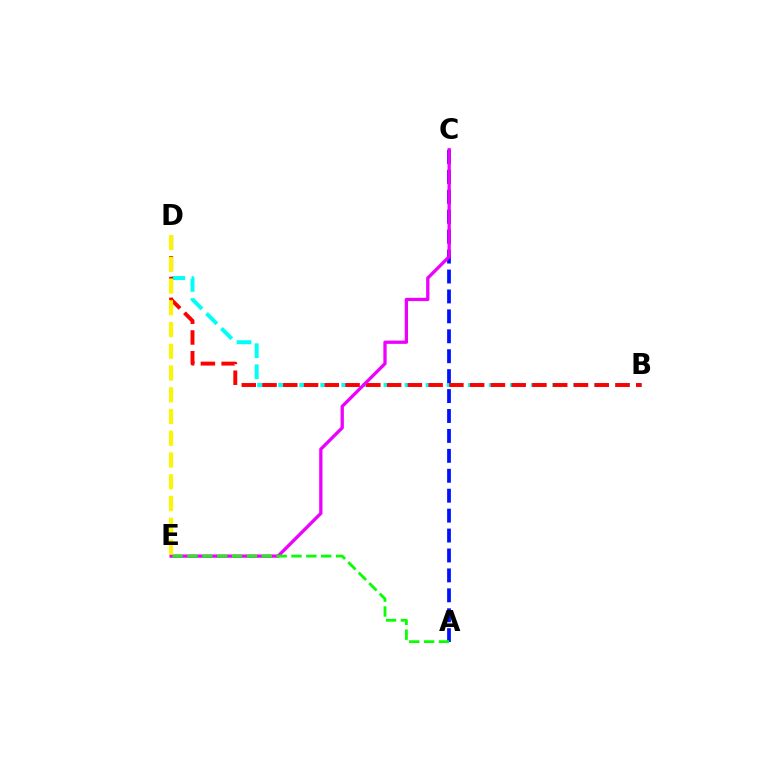{('B', 'D'): [{'color': '#00fff6', 'line_style': 'dashed', 'thickness': 2.86}, {'color': '#ff0000', 'line_style': 'dashed', 'thickness': 2.82}], ('A', 'C'): [{'color': '#0010ff', 'line_style': 'dashed', 'thickness': 2.71}], ('C', 'E'): [{'color': '#ee00ff', 'line_style': 'solid', 'thickness': 2.36}], ('A', 'E'): [{'color': '#08ff00', 'line_style': 'dashed', 'thickness': 2.02}], ('D', 'E'): [{'color': '#fcf500', 'line_style': 'dashed', 'thickness': 2.95}]}